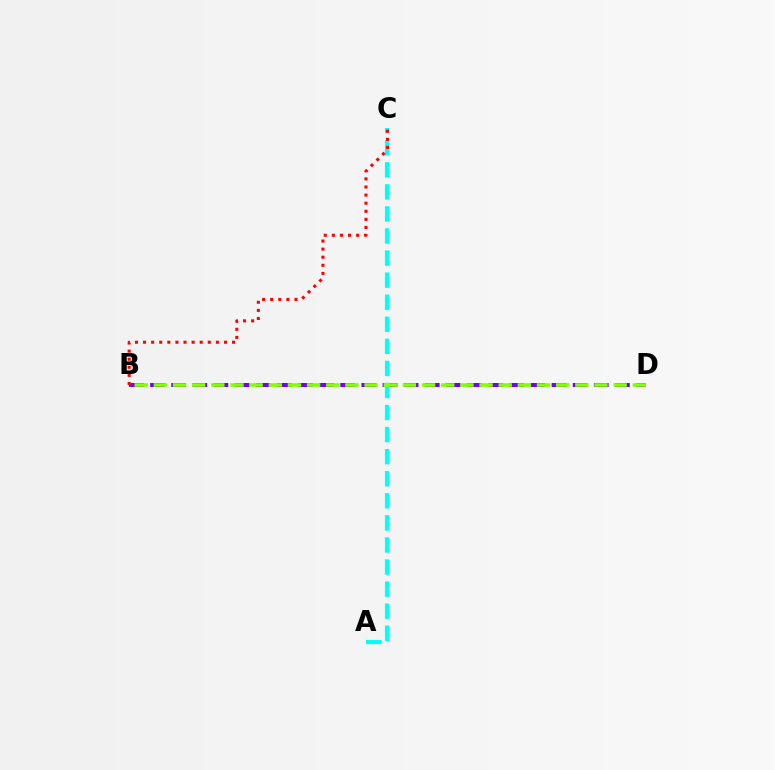{('B', 'D'): [{'color': '#7200ff', 'line_style': 'dashed', 'thickness': 2.87}, {'color': '#84ff00', 'line_style': 'dashed', 'thickness': 2.6}], ('A', 'C'): [{'color': '#00fff6', 'line_style': 'dashed', 'thickness': 3.0}], ('B', 'C'): [{'color': '#ff0000', 'line_style': 'dotted', 'thickness': 2.2}]}